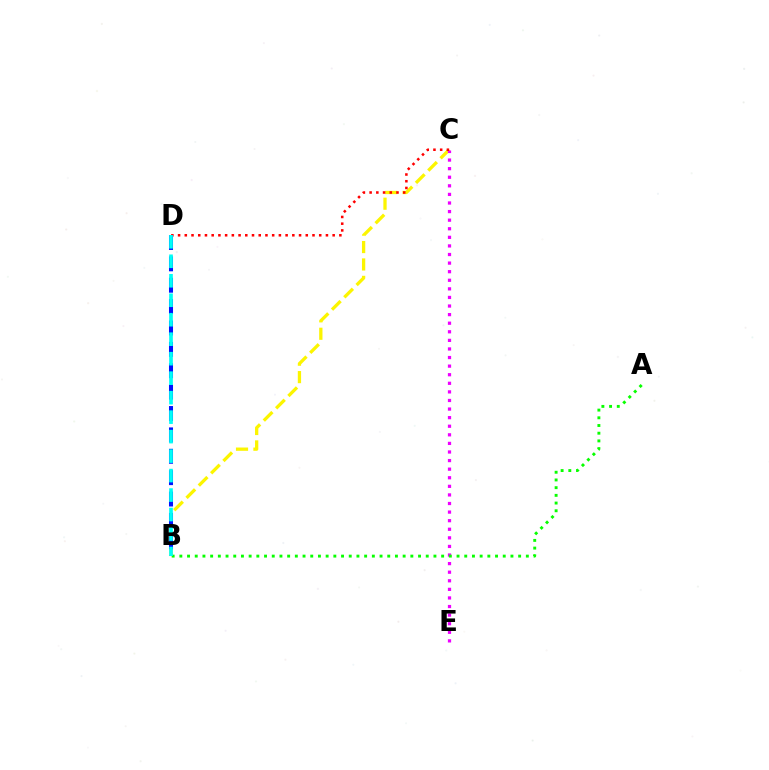{('B', 'C'): [{'color': '#fcf500', 'line_style': 'dashed', 'thickness': 2.36}], ('C', 'E'): [{'color': '#ee00ff', 'line_style': 'dotted', 'thickness': 2.33}], ('A', 'B'): [{'color': '#08ff00', 'line_style': 'dotted', 'thickness': 2.09}], ('C', 'D'): [{'color': '#ff0000', 'line_style': 'dotted', 'thickness': 1.83}], ('B', 'D'): [{'color': '#0010ff', 'line_style': 'dashed', 'thickness': 2.9}, {'color': '#00fff6', 'line_style': 'dashed', 'thickness': 2.65}]}